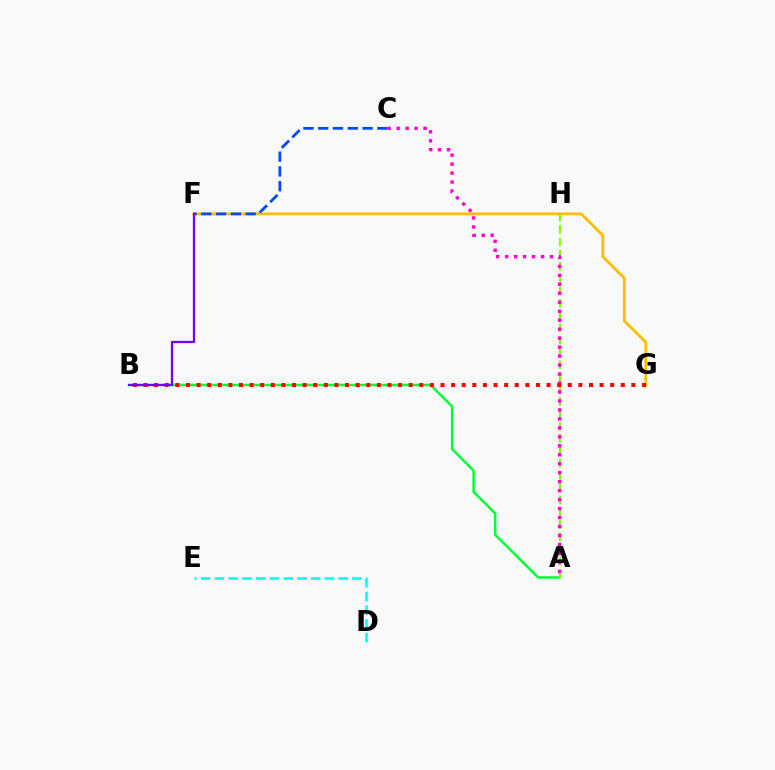{('A', 'B'): [{'color': '#00ff39', 'line_style': 'solid', 'thickness': 1.79}], ('A', 'H'): [{'color': '#84ff00', 'line_style': 'dashed', 'thickness': 1.67}], ('F', 'G'): [{'color': '#ffbd00', 'line_style': 'solid', 'thickness': 2.05}], ('C', 'F'): [{'color': '#004bff', 'line_style': 'dashed', 'thickness': 2.01}], ('D', 'E'): [{'color': '#00fff6', 'line_style': 'dashed', 'thickness': 1.87}], ('A', 'C'): [{'color': '#ff00cf', 'line_style': 'dotted', 'thickness': 2.44}], ('B', 'G'): [{'color': '#ff0000', 'line_style': 'dotted', 'thickness': 2.88}], ('B', 'F'): [{'color': '#7200ff', 'line_style': 'solid', 'thickness': 1.63}]}